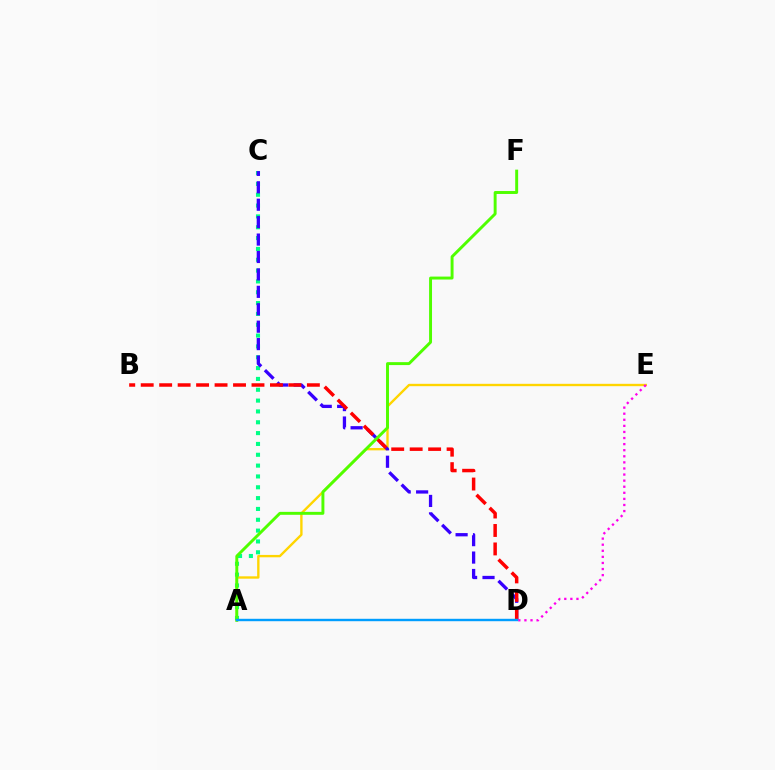{('A', 'E'): [{'color': '#ffd500', 'line_style': 'solid', 'thickness': 1.7}], ('A', 'C'): [{'color': '#00ff86', 'line_style': 'dotted', 'thickness': 2.94}], ('C', 'D'): [{'color': '#3700ff', 'line_style': 'dashed', 'thickness': 2.37}], ('B', 'D'): [{'color': '#ff0000', 'line_style': 'dashed', 'thickness': 2.51}], ('A', 'F'): [{'color': '#4fff00', 'line_style': 'solid', 'thickness': 2.11}], ('D', 'E'): [{'color': '#ff00ed', 'line_style': 'dotted', 'thickness': 1.65}], ('A', 'D'): [{'color': '#009eff', 'line_style': 'solid', 'thickness': 1.74}]}